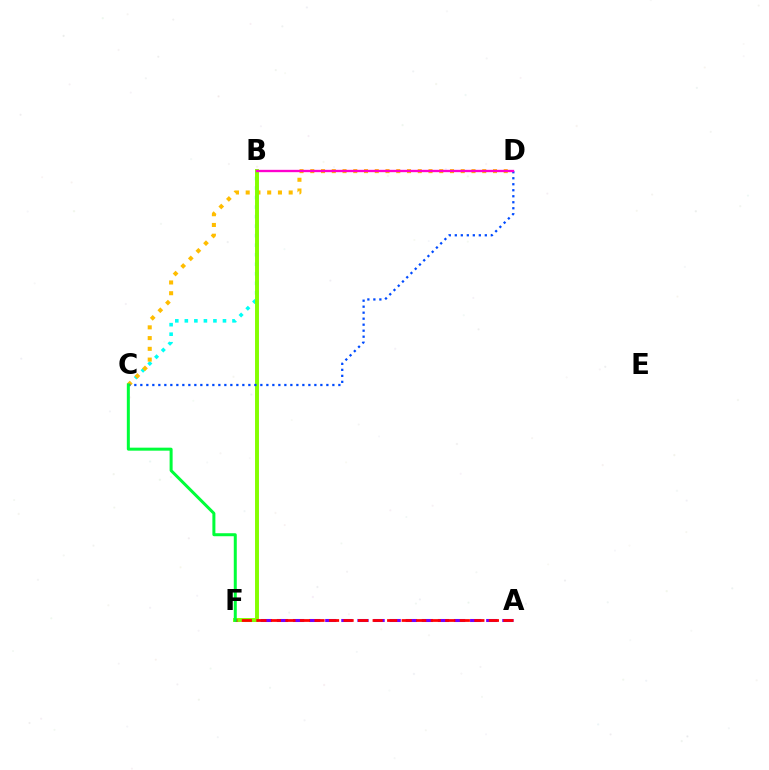{('B', 'C'): [{'color': '#00fff6', 'line_style': 'dotted', 'thickness': 2.59}], ('A', 'F'): [{'color': '#7200ff', 'line_style': 'dashed', 'thickness': 2.19}, {'color': '#ff0000', 'line_style': 'dashed', 'thickness': 1.97}], ('C', 'D'): [{'color': '#ffbd00', 'line_style': 'dotted', 'thickness': 2.92}, {'color': '#004bff', 'line_style': 'dotted', 'thickness': 1.63}], ('B', 'F'): [{'color': '#84ff00', 'line_style': 'solid', 'thickness': 2.84}], ('B', 'D'): [{'color': '#ff00cf', 'line_style': 'solid', 'thickness': 1.69}], ('C', 'F'): [{'color': '#00ff39', 'line_style': 'solid', 'thickness': 2.16}]}